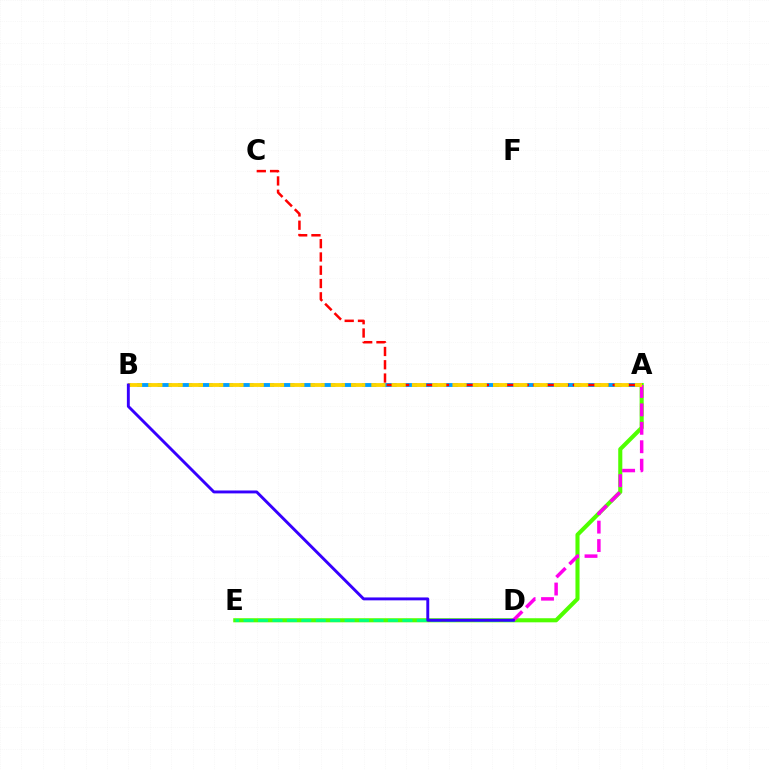{('A', 'E'): [{'color': '#4fff00', 'line_style': 'solid', 'thickness': 2.94}], ('A', 'B'): [{'color': '#009eff', 'line_style': 'dashed', 'thickness': 2.78}, {'color': '#ffd500', 'line_style': 'dashed', 'thickness': 2.75}], ('D', 'E'): [{'color': '#00ff86', 'line_style': 'dashed', 'thickness': 1.96}], ('A', 'C'): [{'color': '#ff0000', 'line_style': 'dashed', 'thickness': 1.8}], ('A', 'D'): [{'color': '#ff00ed', 'line_style': 'dashed', 'thickness': 2.5}], ('B', 'D'): [{'color': '#3700ff', 'line_style': 'solid', 'thickness': 2.09}]}